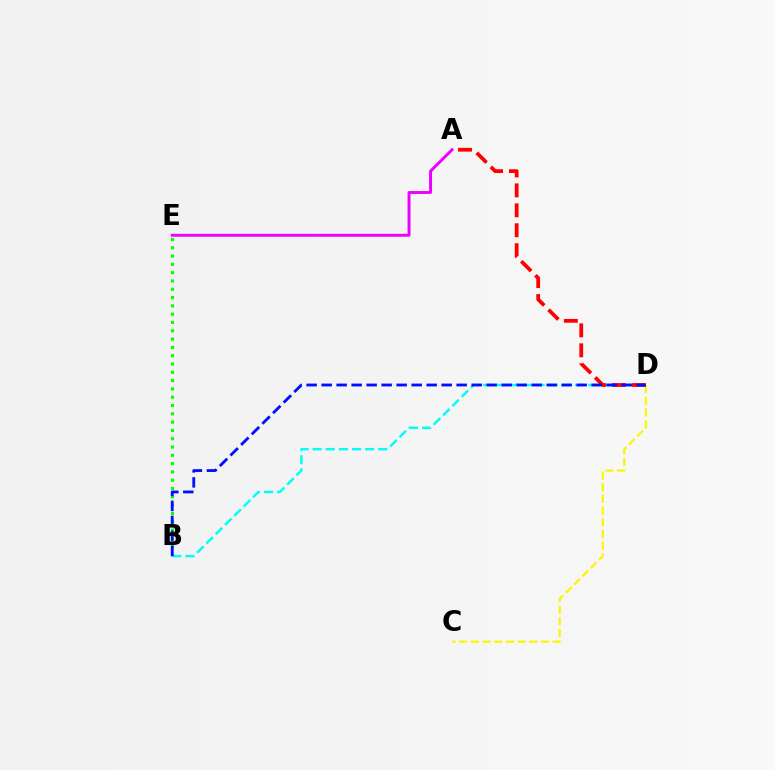{('B', 'E'): [{'color': '#08ff00', 'line_style': 'dotted', 'thickness': 2.26}], ('C', 'D'): [{'color': '#fcf500', 'line_style': 'dashed', 'thickness': 1.59}], ('B', 'D'): [{'color': '#00fff6', 'line_style': 'dashed', 'thickness': 1.78}, {'color': '#0010ff', 'line_style': 'dashed', 'thickness': 2.04}], ('A', 'E'): [{'color': '#ee00ff', 'line_style': 'solid', 'thickness': 2.11}], ('A', 'D'): [{'color': '#ff0000', 'line_style': 'dashed', 'thickness': 2.71}]}